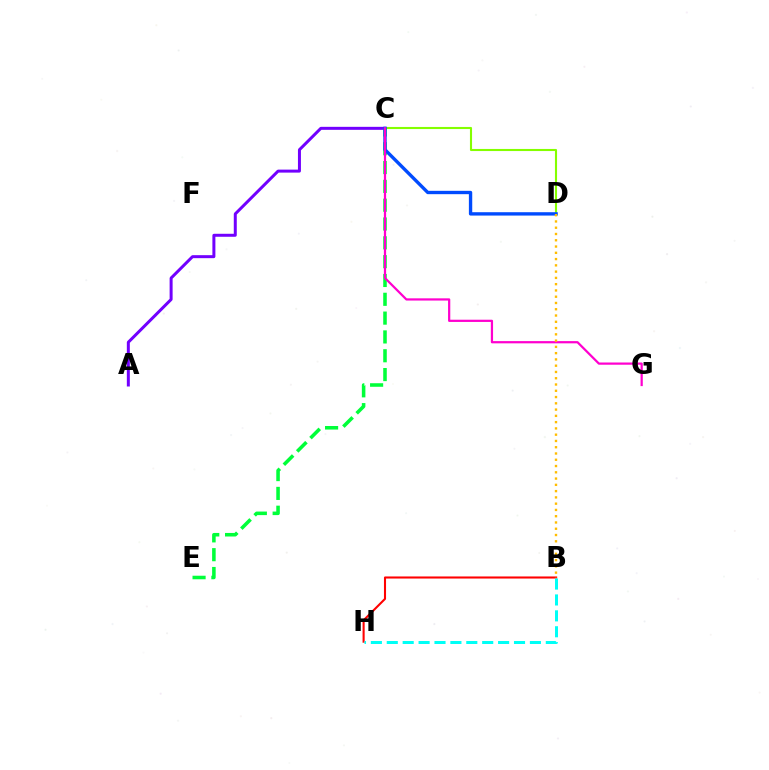{('B', 'H'): [{'color': '#ff0000', 'line_style': 'solid', 'thickness': 1.5}, {'color': '#00fff6', 'line_style': 'dashed', 'thickness': 2.16}], ('C', 'D'): [{'color': '#84ff00', 'line_style': 'solid', 'thickness': 1.51}, {'color': '#004bff', 'line_style': 'solid', 'thickness': 2.42}], ('A', 'C'): [{'color': '#7200ff', 'line_style': 'solid', 'thickness': 2.16}], ('C', 'E'): [{'color': '#00ff39', 'line_style': 'dashed', 'thickness': 2.56}], ('C', 'G'): [{'color': '#ff00cf', 'line_style': 'solid', 'thickness': 1.6}], ('B', 'D'): [{'color': '#ffbd00', 'line_style': 'dotted', 'thickness': 1.7}]}